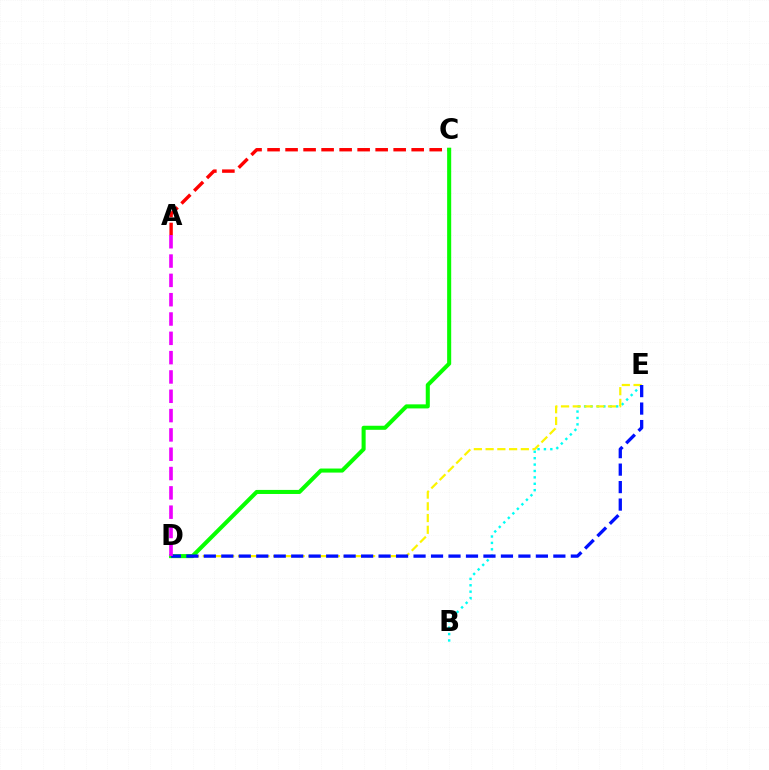{('B', 'E'): [{'color': '#00fff6', 'line_style': 'dotted', 'thickness': 1.74}], ('D', 'E'): [{'color': '#fcf500', 'line_style': 'dashed', 'thickness': 1.59}, {'color': '#0010ff', 'line_style': 'dashed', 'thickness': 2.37}], ('A', 'C'): [{'color': '#ff0000', 'line_style': 'dashed', 'thickness': 2.45}], ('C', 'D'): [{'color': '#08ff00', 'line_style': 'solid', 'thickness': 2.92}], ('A', 'D'): [{'color': '#ee00ff', 'line_style': 'dashed', 'thickness': 2.62}]}